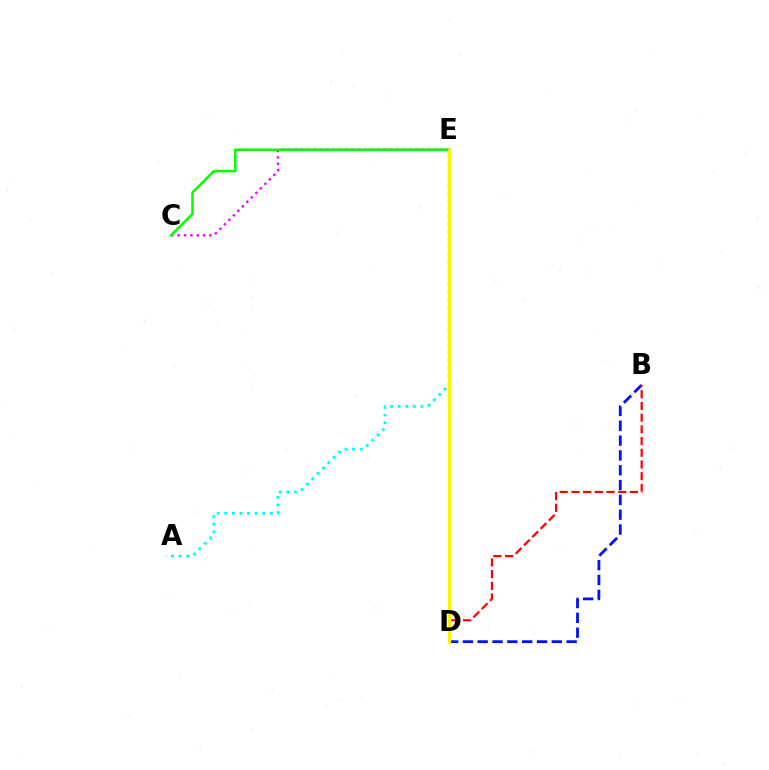{('A', 'E'): [{'color': '#00fff6', 'line_style': 'dotted', 'thickness': 2.06}], ('C', 'E'): [{'color': '#ee00ff', 'line_style': 'dotted', 'thickness': 1.72}, {'color': '#08ff00', 'line_style': 'solid', 'thickness': 1.84}], ('B', 'D'): [{'color': '#0010ff', 'line_style': 'dashed', 'thickness': 2.01}, {'color': '#ff0000', 'line_style': 'dashed', 'thickness': 1.59}], ('D', 'E'): [{'color': '#fcf500', 'line_style': 'solid', 'thickness': 2.39}]}